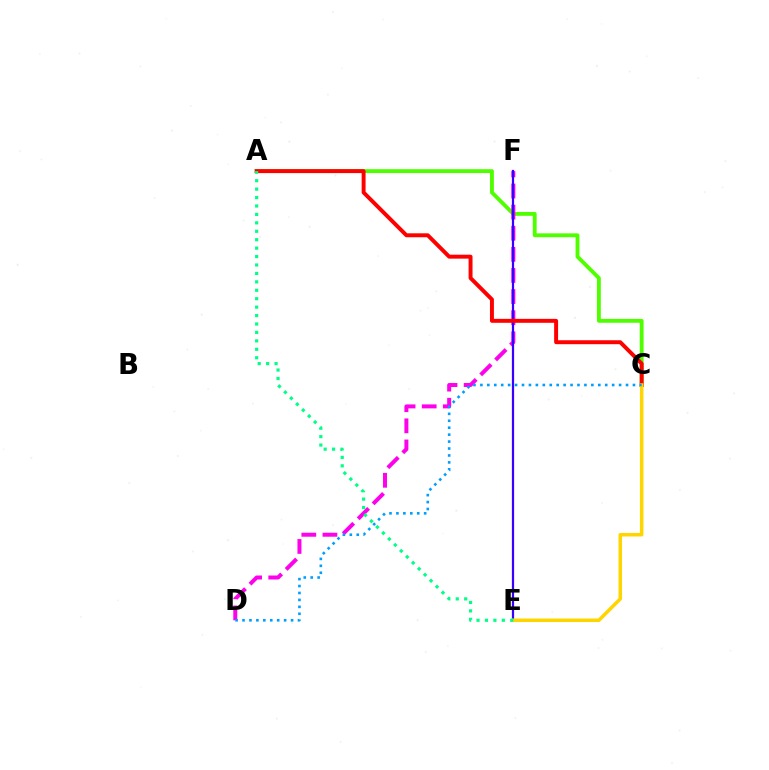{('A', 'C'): [{'color': '#4fff00', 'line_style': 'solid', 'thickness': 2.78}, {'color': '#ff0000', 'line_style': 'solid', 'thickness': 2.84}], ('D', 'F'): [{'color': '#ff00ed', 'line_style': 'dashed', 'thickness': 2.87}], ('E', 'F'): [{'color': '#3700ff', 'line_style': 'solid', 'thickness': 1.61}], ('C', 'E'): [{'color': '#ffd500', 'line_style': 'solid', 'thickness': 2.53}], ('A', 'E'): [{'color': '#00ff86', 'line_style': 'dotted', 'thickness': 2.29}], ('C', 'D'): [{'color': '#009eff', 'line_style': 'dotted', 'thickness': 1.88}]}